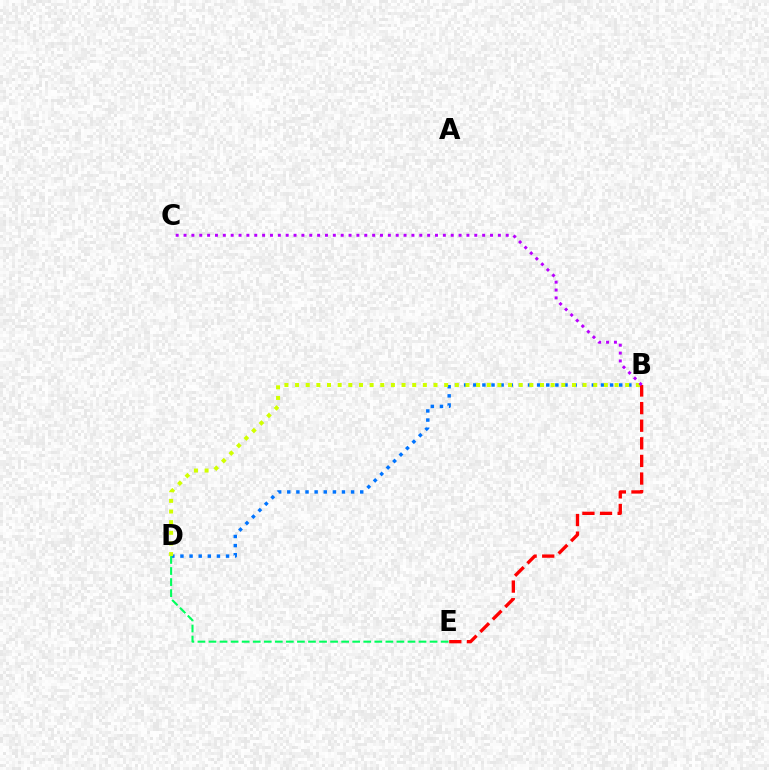{('B', 'D'): [{'color': '#0074ff', 'line_style': 'dotted', 'thickness': 2.48}, {'color': '#d1ff00', 'line_style': 'dotted', 'thickness': 2.89}], ('B', 'E'): [{'color': '#ff0000', 'line_style': 'dashed', 'thickness': 2.39}], ('B', 'C'): [{'color': '#b900ff', 'line_style': 'dotted', 'thickness': 2.14}], ('D', 'E'): [{'color': '#00ff5c', 'line_style': 'dashed', 'thickness': 1.5}]}